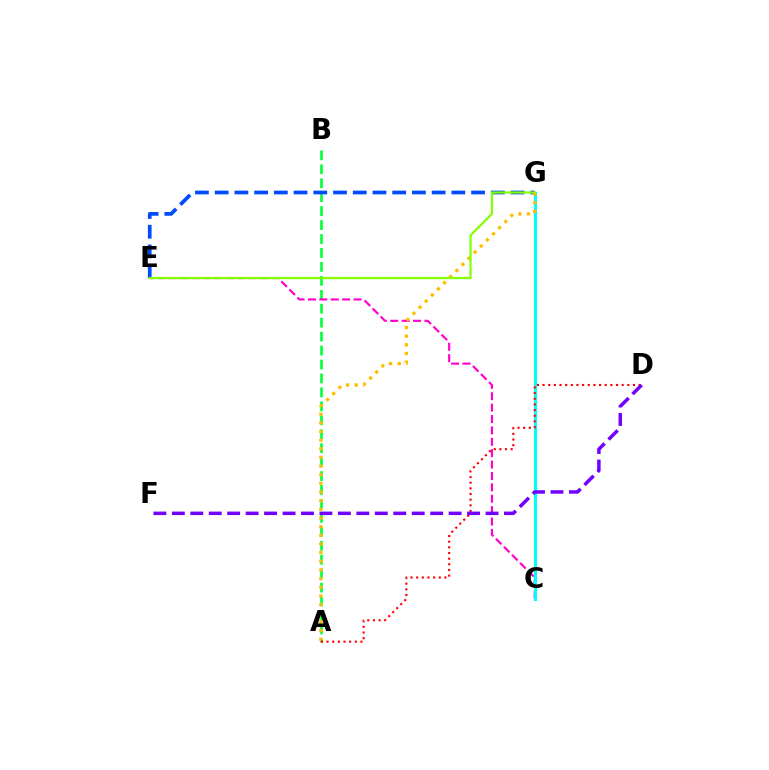{('A', 'B'): [{'color': '#00ff39', 'line_style': 'dashed', 'thickness': 1.89}], ('E', 'G'): [{'color': '#004bff', 'line_style': 'dashed', 'thickness': 2.68}, {'color': '#84ff00', 'line_style': 'solid', 'thickness': 1.59}], ('C', 'E'): [{'color': '#ff00cf', 'line_style': 'dashed', 'thickness': 1.55}], ('C', 'G'): [{'color': '#00fff6', 'line_style': 'solid', 'thickness': 2.22}], ('A', 'G'): [{'color': '#ffbd00', 'line_style': 'dotted', 'thickness': 2.35}], ('A', 'D'): [{'color': '#ff0000', 'line_style': 'dotted', 'thickness': 1.54}], ('D', 'F'): [{'color': '#7200ff', 'line_style': 'dashed', 'thickness': 2.51}]}